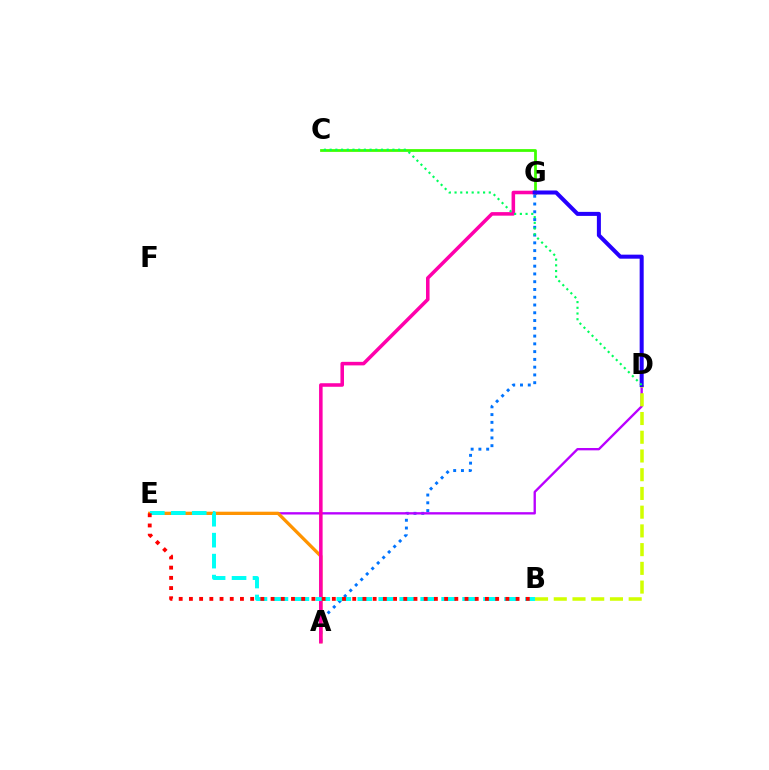{('C', 'G'): [{'color': '#3dff00', 'line_style': 'solid', 'thickness': 1.99}], ('A', 'G'): [{'color': '#0074ff', 'line_style': 'dotted', 'thickness': 2.11}, {'color': '#ff00ac', 'line_style': 'solid', 'thickness': 2.56}], ('D', 'E'): [{'color': '#b900ff', 'line_style': 'solid', 'thickness': 1.69}], ('A', 'E'): [{'color': '#ff9400', 'line_style': 'solid', 'thickness': 2.35}], ('B', 'D'): [{'color': '#d1ff00', 'line_style': 'dashed', 'thickness': 2.54}], ('D', 'G'): [{'color': '#2500ff', 'line_style': 'solid', 'thickness': 2.9}], ('B', 'E'): [{'color': '#00fff6', 'line_style': 'dashed', 'thickness': 2.85}, {'color': '#ff0000', 'line_style': 'dotted', 'thickness': 2.77}], ('C', 'D'): [{'color': '#00ff5c', 'line_style': 'dotted', 'thickness': 1.55}]}